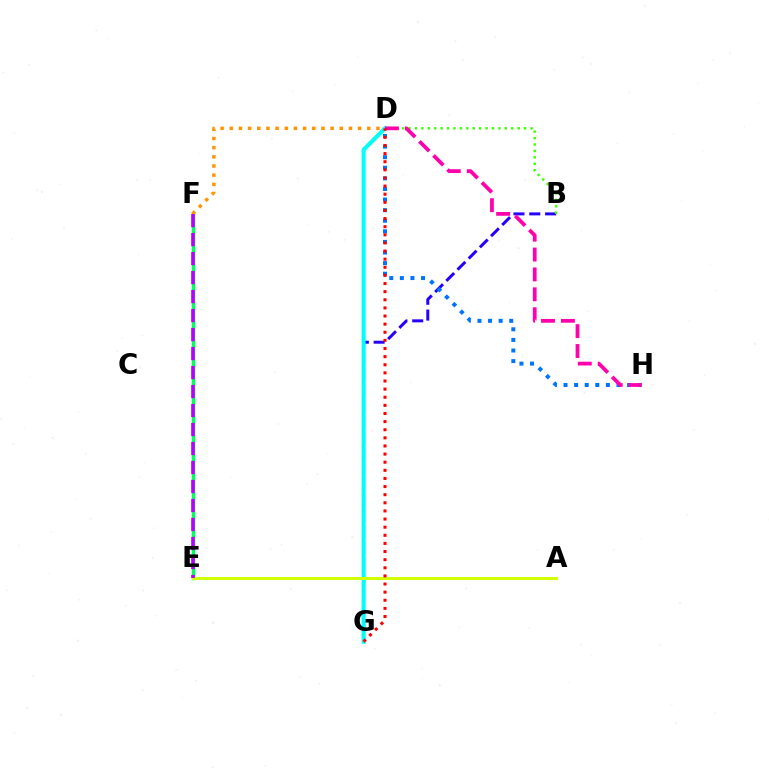{('E', 'F'): [{'color': '#00ff5c', 'line_style': 'solid', 'thickness': 2.5}, {'color': '#b900ff', 'line_style': 'dashed', 'thickness': 2.58}], ('B', 'G'): [{'color': '#2500ff', 'line_style': 'dashed', 'thickness': 2.15}], ('D', 'F'): [{'color': '#ff9400', 'line_style': 'dotted', 'thickness': 2.49}], ('D', 'H'): [{'color': '#0074ff', 'line_style': 'dotted', 'thickness': 2.88}, {'color': '#ff00ac', 'line_style': 'dashed', 'thickness': 2.7}], ('B', 'D'): [{'color': '#3dff00', 'line_style': 'dotted', 'thickness': 1.75}], ('D', 'G'): [{'color': '#00fff6', 'line_style': 'solid', 'thickness': 2.94}, {'color': '#ff0000', 'line_style': 'dotted', 'thickness': 2.21}], ('A', 'E'): [{'color': '#d1ff00', 'line_style': 'solid', 'thickness': 2.13}]}